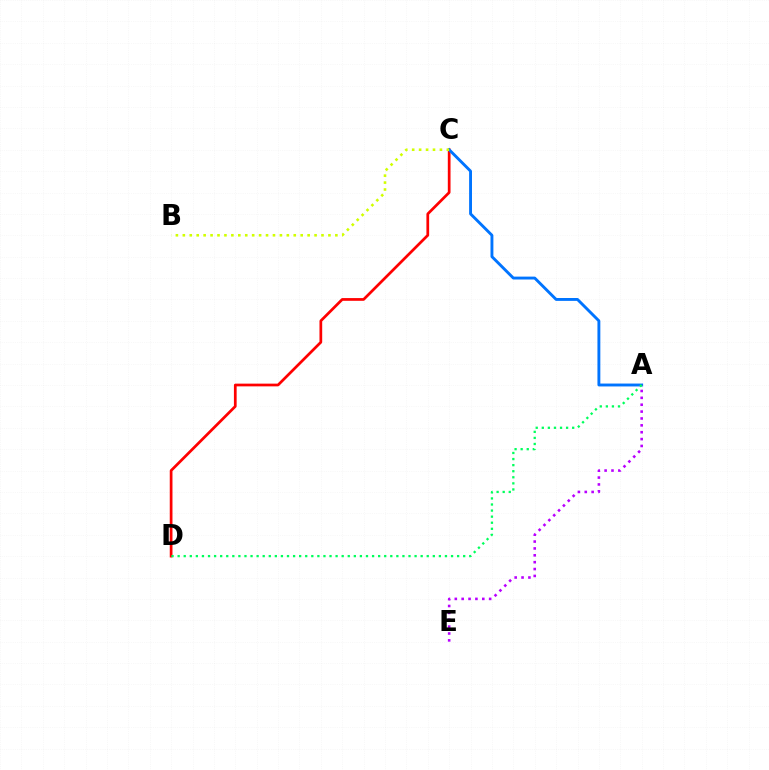{('C', 'D'): [{'color': '#ff0000', 'line_style': 'solid', 'thickness': 1.96}], ('A', 'C'): [{'color': '#0074ff', 'line_style': 'solid', 'thickness': 2.08}], ('A', 'E'): [{'color': '#b900ff', 'line_style': 'dotted', 'thickness': 1.87}], ('B', 'C'): [{'color': '#d1ff00', 'line_style': 'dotted', 'thickness': 1.88}], ('A', 'D'): [{'color': '#00ff5c', 'line_style': 'dotted', 'thickness': 1.65}]}